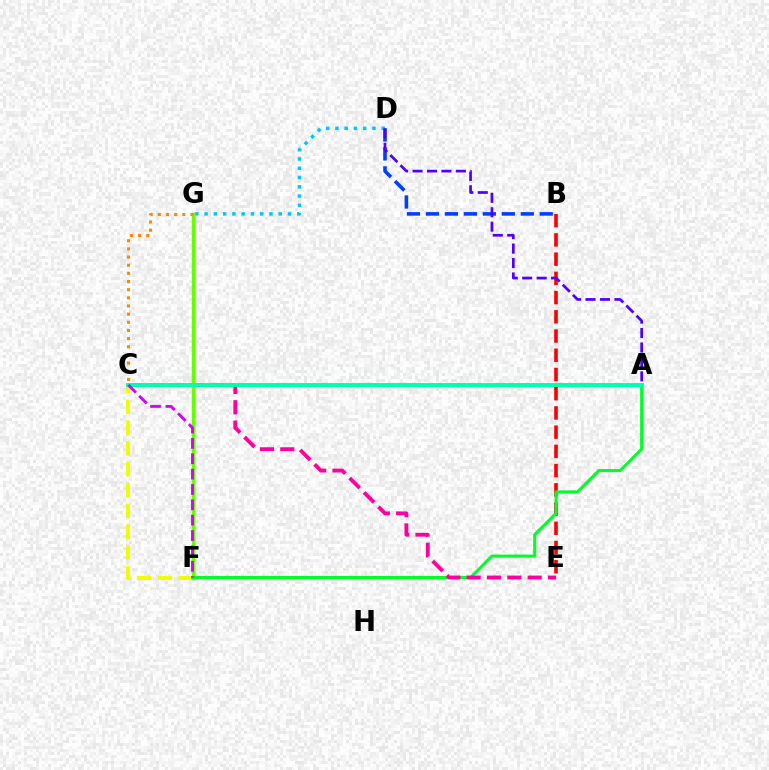{('B', 'E'): [{'color': '#ff0000', 'line_style': 'dashed', 'thickness': 2.61}], ('C', 'F'): [{'color': '#eeff00', 'line_style': 'dashed', 'thickness': 2.83}, {'color': '#d600ff', 'line_style': 'dashed', 'thickness': 2.09}], ('D', 'G'): [{'color': '#00c7ff', 'line_style': 'dotted', 'thickness': 2.52}], ('B', 'D'): [{'color': '#003fff', 'line_style': 'dashed', 'thickness': 2.58}], ('F', 'G'): [{'color': '#66ff00', 'line_style': 'solid', 'thickness': 2.45}], ('A', 'D'): [{'color': '#4f00ff', 'line_style': 'dashed', 'thickness': 1.96}], ('A', 'F'): [{'color': '#00ff27', 'line_style': 'solid', 'thickness': 2.21}], ('C', 'E'): [{'color': '#ff00a0', 'line_style': 'dashed', 'thickness': 2.76}], ('A', 'C'): [{'color': '#00ffaf', 'line_style': 'solid', 'thickness': 2.83}], ('C', 'G'): [{'color': '#ff8800', 'line_style': 'dotted', 'thickness': 2.22}]}